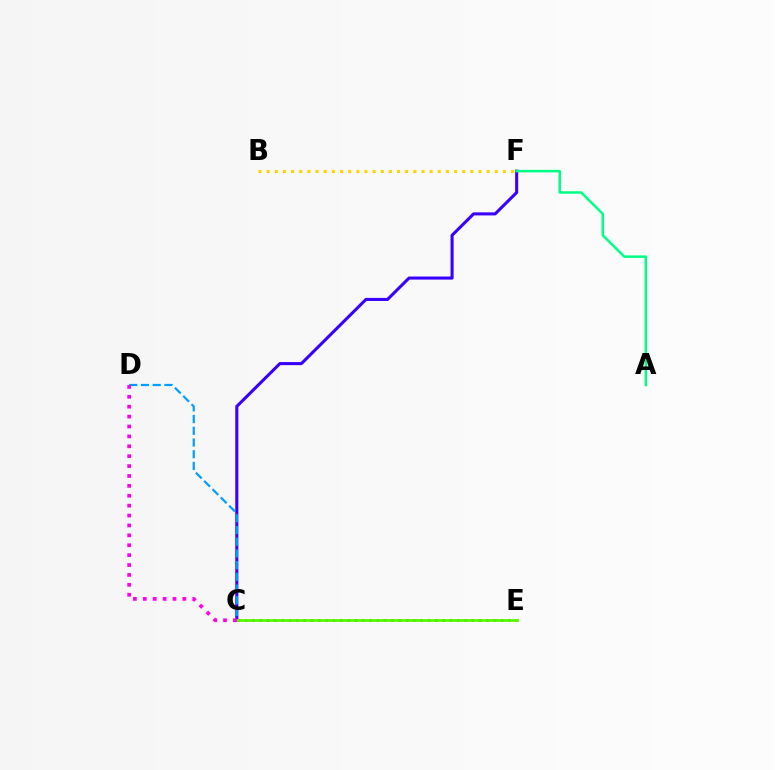{('C', 'F'): [{'color': '#3700ff', 'line_style': 'solid', 'thickness': 2.21}], ('C', 'D'): [{'color': '#009eff', 'line_style': 'dashed', 'thickness': 1.59}, {'color': '#ff00ed', 'line_style': 'dotted', 'thickness': 2.69}], ('C', 'E'): [{'color': '#ff0000', 'line_style': 'dotted', 'thickness': 1.99}, {'color': '#4fff00', 'line_style': 'solid', 'thickness': 1.96}], ('A', 'F'): [{'color': '#00ff86', 'line_style': 'solid', 'thickness': 1.81}], ('B', 'F'): [{'color': '#ffd500', 'line_style': 'dotted', 'thickness': 2.21}]}